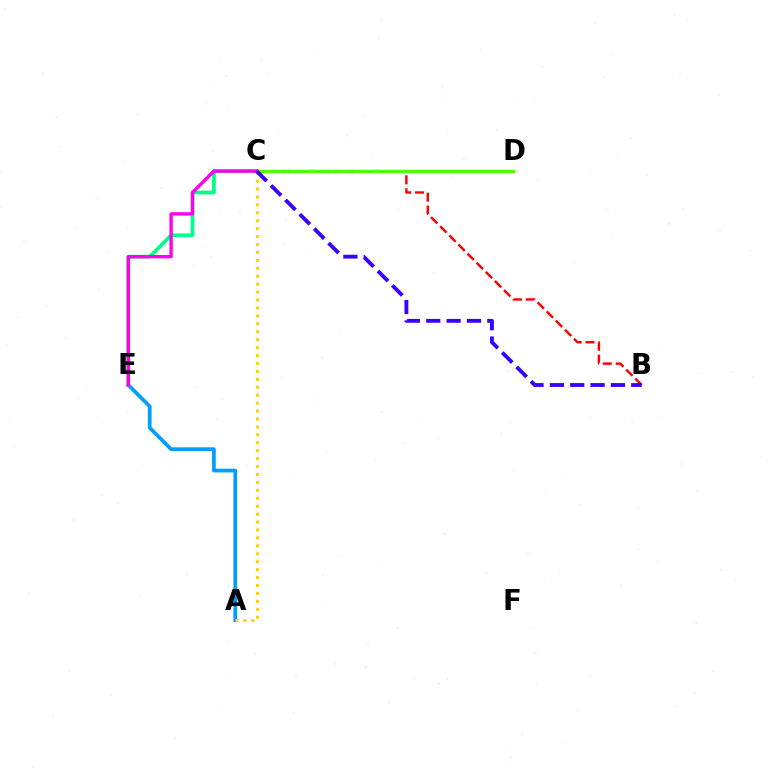{('B', 'C'): [{'color': '#ff0000', 'line_style': 'dashed', 'thickness': 1.75}, {'color': '#3700ff', 'line_style': 'dashed', 'thickness': 2.76}], ('A', 'E'): [{'color': '#009eff', 'line_style': 'solid', 'thickness': 2.68}], ('A', 'C'): [{'color': '#ffd500', 'line_style': 'dotted', 'thickness': 2.15}], ('C', 'E'): [{'color': '#00ff86', 'line_style': 'solid', 'thickness': 2.68}, {'color': '#ff00ed', 'line_style': 'solid', 'thickness': 2.42}], ('C', 'D'): [{'color': '#4fff00', 'line_style': 'solid', 'thickness': 2.3}]}